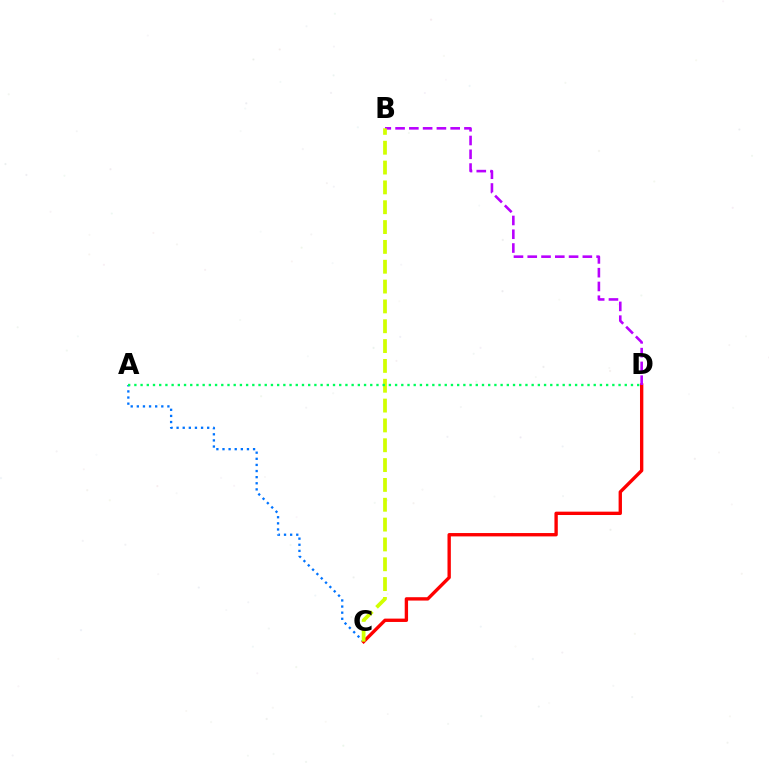{('A', 'C'): [{'color': '#0074ff', 'line_style': 'dotted', 'thickness': 1.66}], ('C', 'D'): [{'color': '#ff0000', 'line_style': 'solid', 'thickness': 2.41}], ('B', 'D'): [{'color': '#b900ff', 'line_style': 'dashed', 'thickness': 1.87}], ('B', 'C'): [{'color': '#d1ff00', 'line_style': 'dashed', 'thickness': 2.69}], ('A', 'D'): [{'color': '#00ff5c', 'line_style': 'dotted', 'thickness': 1.69}]}